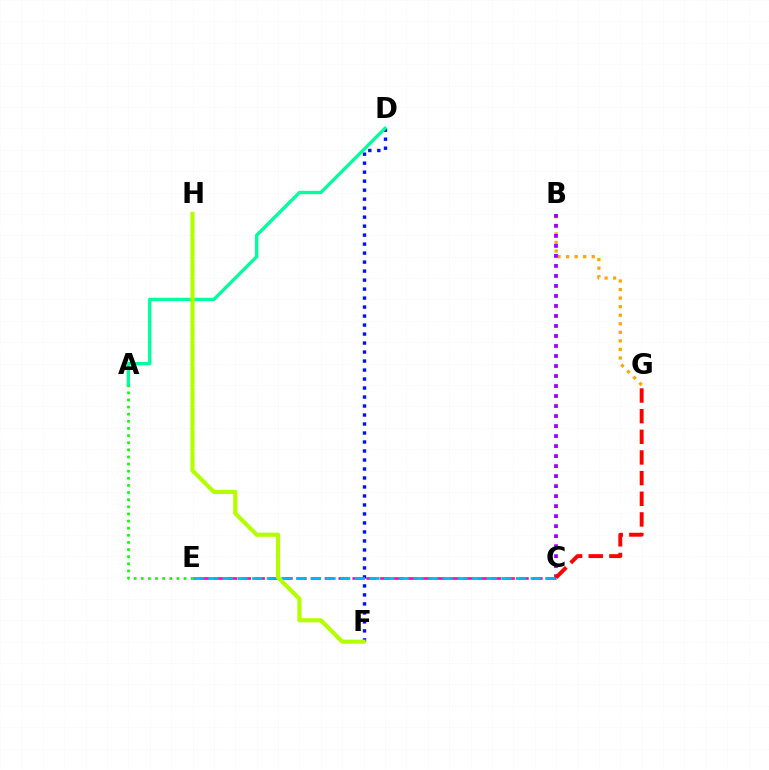{('D', 'F'): [{'color': '#0010ff', 'line_style': 'dotted', 'thickness': 2.44}], ('B', 'G'): [{'color': '#ffa500', 'line_style': 'dotted', 'thickness': 2.33}], ('A', 'D'): [{'color': '#00ff9d', 'line_style': 'solid', 'thickness': 2.4}], ('B', 'C'): [{'color': '#9b00ff', 'line_style': 'dotted', 'thickness': 2.72}], ('C', 'E'): [{'color': '#ff00bd', 'line_style': 'dashed', 'thickness': 1.89}, {'color': '#00b5ff', 'line_style': 'dashed', 'thickness': 1.99}], ('C', 'G'): [{'color': '#ff0000', 'line_style': 'dashed', 'thickness': 2.81}], ('F', 'H'): [{'color': '#b3ff00', 'line_style': 'solid', 'thickness': 2.98}], ('A', 'E'): [{'color': '#08ff00', 'line_style': 'dotted', 'thickness': 1.94}]}